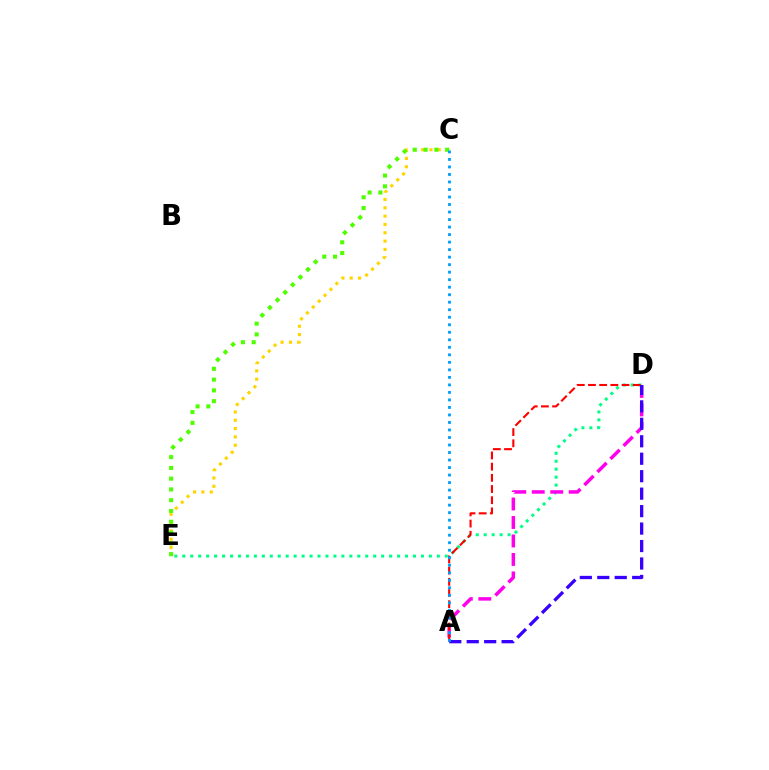{('D', 'E'): [{'color': '#00ff86', 'line_style': 'dotted', 'thickness': 2.16}], ('A', 'D'): [{'color': '#ff00ed', 'line_style': 'dashed', 'thickness': 2.51}, {'color': '#ff0000', 'line_style': 'dashed', 'thickness': 1.52}, {'color': '#3700ff', 'line_style': 'dashed', 'thickness': 2.37}], ('C', 'E'): [{'color': '#ffd500', 'line_style': 'dotted', 'thickness': 2.26}, {'color': '#4fff00', 'line_style': 'dotted', 'thickness': 2.93}], ('A', 'C'): [{'color': '#009eff', 'line_style': 'dotted', 'thickness': 2.04}]}